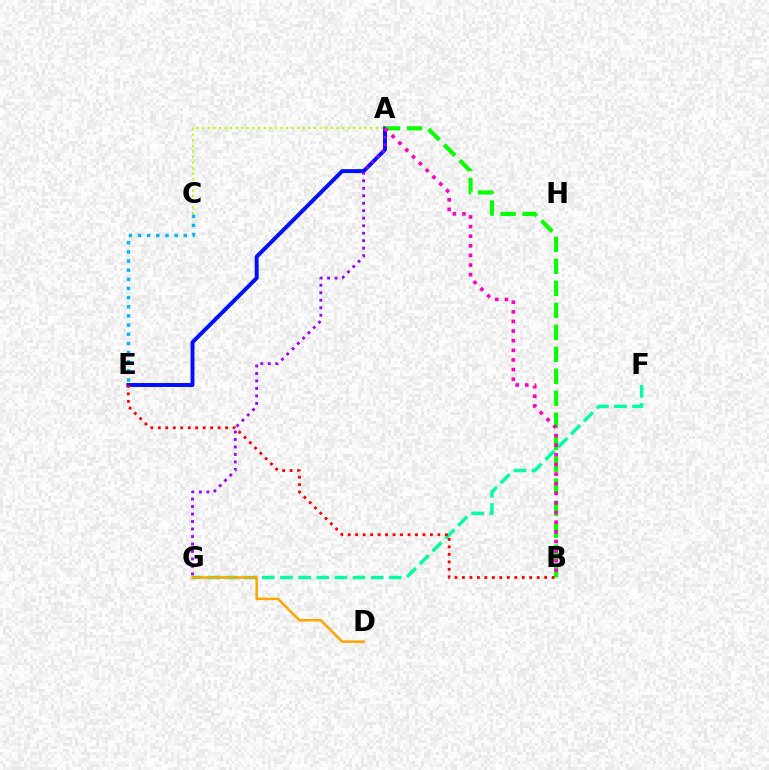{('A', 'E'): [{'color': '#0010ff', 'line_style': 'solid', 'thickness': 2.84}], ('C', 'E'): [{'color': '#00b5ff', 'line_style': 'dotted', 'thickness': 2.49}], ('A', 'B'): [{'color': '#08ff00', 'line_style': 'dashed', 'thickness': 2.99}, {'color': '#ff00bd', 'line_style': 'dotted', 'thickness': 2.62}], ('A', 'C'): [{'color': '#b3ff00', 'line_style': 'dotted', 'thickness': 1.52}], ('A', 'G'): [{'color': '#9b00ff', 'line_style': 'dotted', 'thickness': 2.03}], ('F', 'G'): [{'color': '#00ff9d', 'line_style': 'dashed', 'thickness': 2.47}], ('B', 'E'): [{'color': '#ff0000', 'line_style': 'dotted', 'thickness': 2.03}], ('D', 'G'): [{'color': '#ffa500', 'line_style': 'solid', 'thickness': 1.84}]}